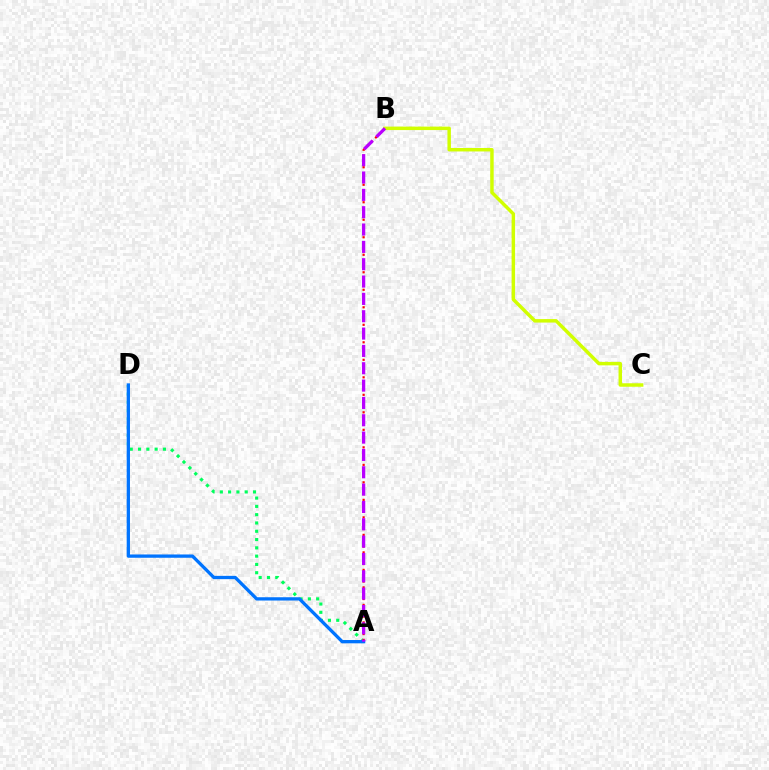{('A', 'D'): [{'color': '#00ff5c', 'line_style': 'dotted', 'thickness': 2.25}, {'color': '#0074ff', 'line_style': 'solid', 'thickness': 2.37}], ('A', 'B'): [{'color': '#ff0000', 'line_style': 'dotted', 'thickness': 1.59}, {'color': '#b900ff', 'line_style': 'dashed', 'thickness': 2.36}], ('B', 'C'): [{'color': '#d1ff00', 'line_style': 'solid', 'thickness': 2.5}]}